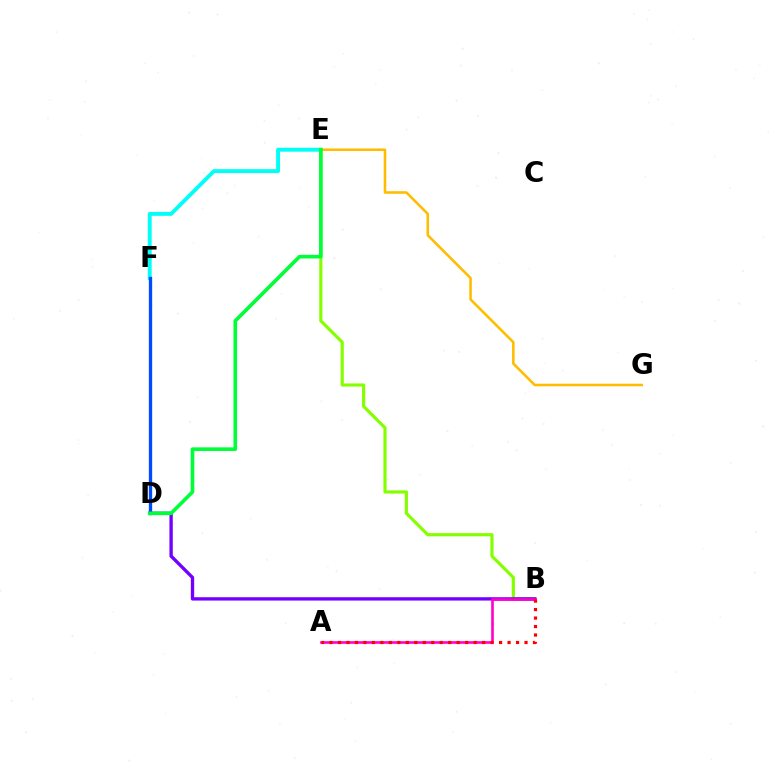{('E', 'F'): [{'color': '#00fff6', 'line_style': 'solid', 'thickness': 2.81}], ('B', 'E'): [{'color': '#84ff00', 'line_style': 'solid', 'thickness': 2.27}], ('E', 'G'): [{'color': '#ffbd00', 'line_style': 'solid', 'thickness': 1.86}], ('B', 'D'): [{'color': '#7200ff', 'line_style': 'solid', 'thickness': 2.41}], ('D', 'F'): [{'color': '#004bff', 'line_style': 'solid', 'thickness': 2.39}], ('A', 'B'): [{'color': '#ff00cf', 'line_style': 'solid', 'thickness': 1.88}, {'color': '#ff0000', 'line_style': 'dotted', 'thickness': 2.3}], ('D', 'E'): [{'color': '#00ff39', 'line_style': 'solid', 'thickness': 2.62}]}